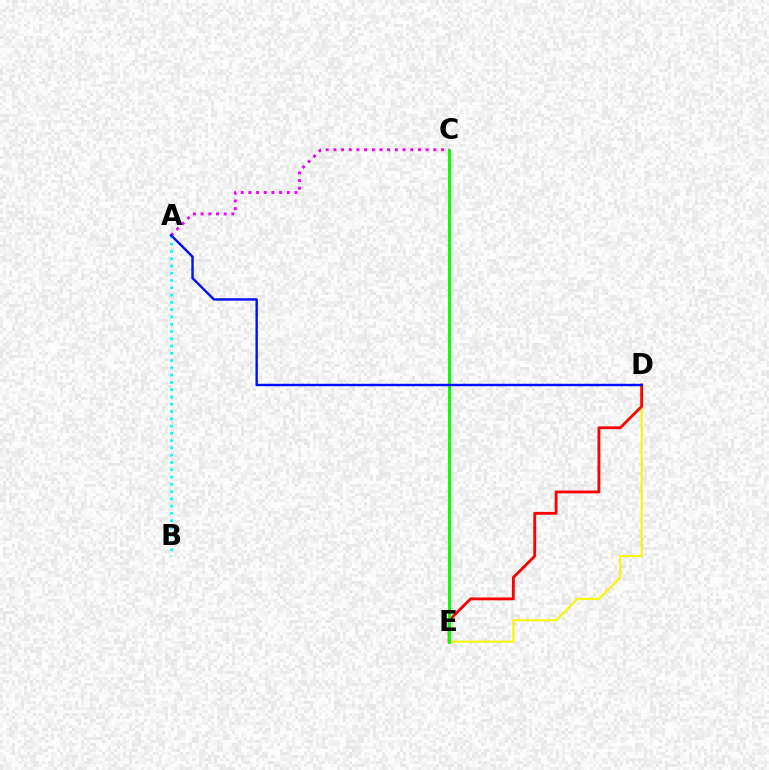{('D', 'E'): [{'color': '#fcf500', 'line_style': 'solid', 'thickness': 1.51}, {'color': '#ff0000', 'line_style': 'solid', 'thickness': 2.05}], ('A', 'B'): [{'color': '#00fff6', 'line_style': 'dotted', 'thickness': 1.98}], ('C', 'E'): [{'color': '#08ff00', 'line_style': 'solid', 'thickness': 2.11}], ('A', 'C'): [{'color': '#ee00ff', 'line_style': 'dotted', 'thickness': 2.09}], ('A', 'D'): [{'color': '#0010ff', 'line_style': 'solid', 'thickness': 1.74}]}